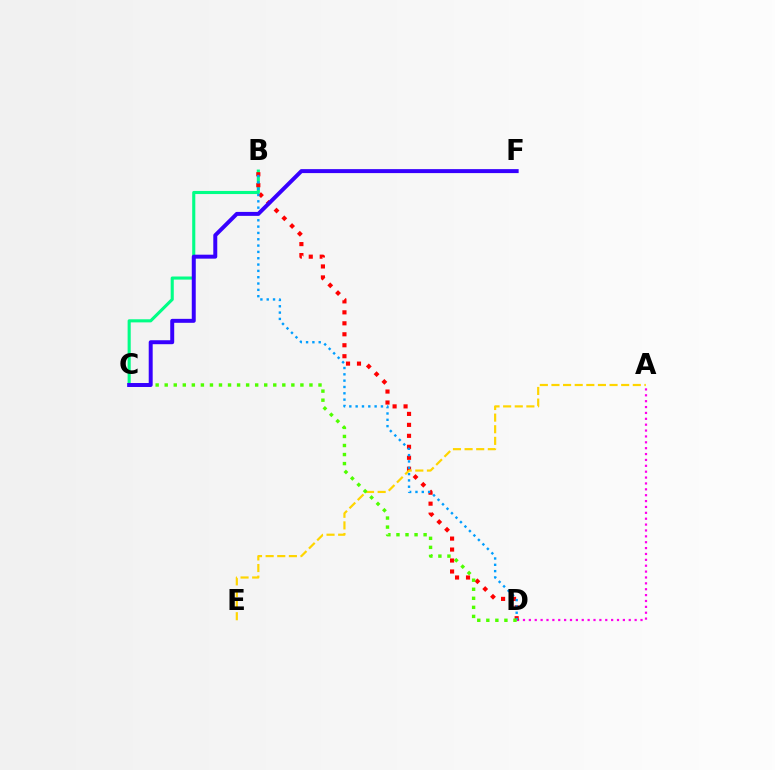{('B', 'C'): [{'color': '#00ff86', 'line_style': 'solid', 'thickness': 2.23}], ('A', 'D'): [{'color': '#ff00ed', 'line_style': 'dotted', 'thickness': 1.6}], ('B', 'D'): [{'color': '#ff0000', 'line_style': 'dotted', 'thickness': 2.98}, {'color': '#009eff', 'line_style': 'dotted', 'thickness': 1.72}], ('A', 'E'): [{'color': '#ffd500', 'line_style': 'dashed', 'thickness': 1.58}], ('C', 'D'): [{'color': '#4fff00', 'line_style': 'dotted', 'thickness': 2.46}], ('C', 'F'): [{'color': '#3700ff', 'line_style': 'solid', 'thickness': 2.85}]}